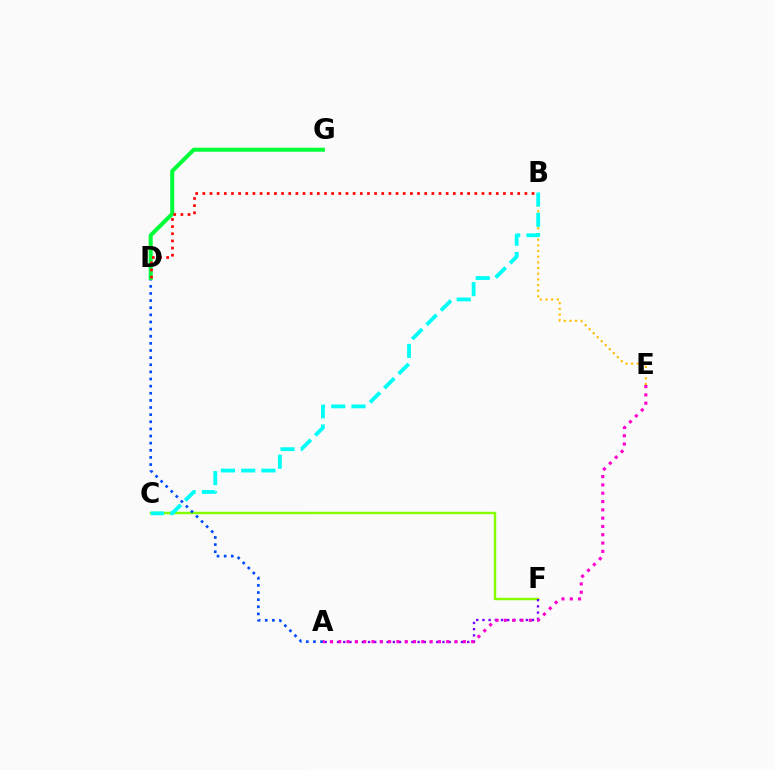{('C', 'F'): [{'color': '#84ff00', 'line_style': 'solid', 'thickness': 1.77}], ('A', 'D'): [{'color': '#004bff', 'line_style': 'dotted', 'thickness': 1.94}], ('A', 'F'): [{'color': '#7200ff', 'line_style': 'dotted', 'thickness': 1.68}], ('D', 'G'): [{'color': '#00ff39', 'line_style': 'solid', 'thickness': 2.9}], ('B', 'E'): [{'color': '#ffbd00', 'line_style': 'dotted', 'thickness': 1.54}], ('B', 'C'): [{'color': '#00fff6', 'line_style': 'dashed', 'thickness': 2.75}], ('A', 'E'): [{'color': '#ff00cf', 'line_style': 'dotted', 'thickness': 2.26}], ('B', 'D'): [{'color': '#ff0000', 'line_style': 'dotted', 'thickness': 1.94}]}